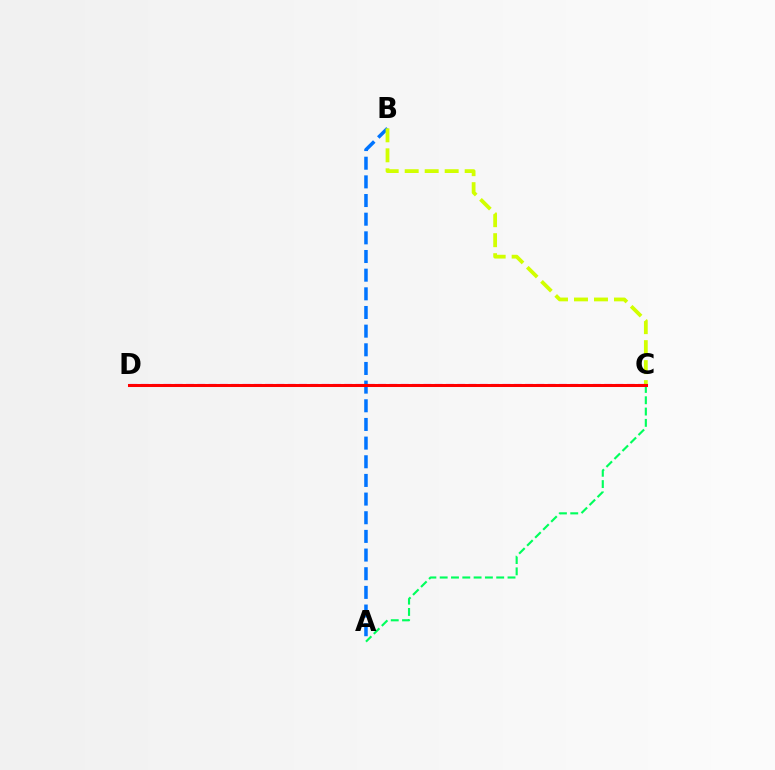{('A', 'C'): [{'color': '#00ff5c', 'line_style': 'dashed', 'thickness': 1.54}], ('A', 'B'): [{'color': '#0074ff', 'line_style': 'dashed', 'thickness': 2.53}], ('B', 'C'): [{'color': '#d1ff00', 'line_style': 'dashed', 'thickness': 2.72}], ('C', 'D'): [{'color': '#b900ff', 'line_style': 'dashed', 'thickness': 1.54}, {'color': '#ff0000', 'line_style': 'solid', 'thickness': 2.18}]}